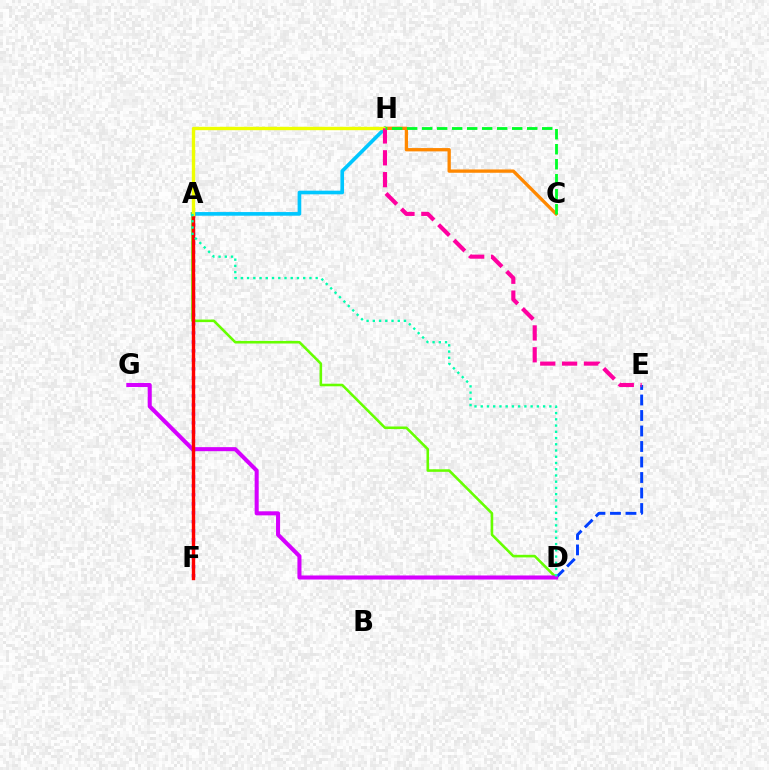{('D', 'E'): [{'color': '#003fff', 'line_style': 'dashed', 'thickness': 2.11}], ('A', 'F'): [{'color': '#4f00ff', 'line_style': 'dotted', 'thickness': 2.44}, {'color': '#ff0000', 'line_style': 'solid', 'thickness': 2.44}], ('A', 'H'): [{'color': '#00c7ff', 'line_style': 'solid', 'thickness': 2.63}, {'color': '#eeff00', 'line_style': 'solid', 'thickness': 2.42}], ('A', 'D'): [{'color': '#66ff00', 'line_style': 'solid', 'thickness': 1.86}, {'color': '#00ffaf', 'line_style': 'dotted', 'thickness': 1.69}], ('D', 'G'): [{'color': '#d600ff', 'line_style': 'solid', 'thickness': 2.91}], ('C', 'H'): [{'color': '#ff8800', 'line_style': 'solid', 'thickness': 2.38}, {'color': '#00ff27', 'line_style': 'dashed', 'thickness': 2.04}], ('E', 'H'): [{'color': '#ff00a0', 'line_style': 'dashed', 'thickness': 2.97}]}